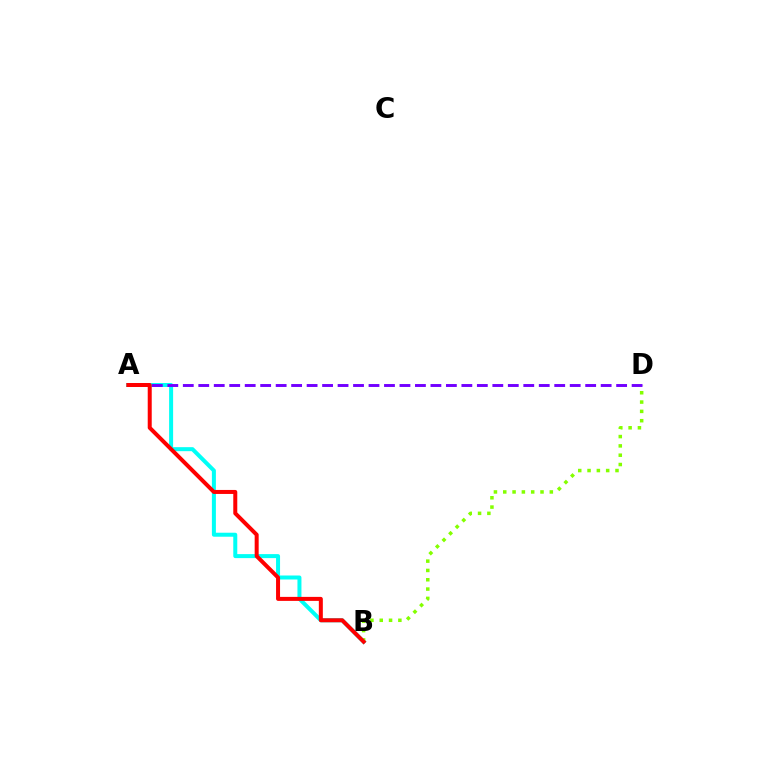{('A', 'B'): [{'color': '#00fff6', 'line_style': 'solid', 'thickness': 2.88}, {'color': '#ff0000', 'line_style': 'solid', 'thickness': 2.88}], ('B', 'D'): [{'color': '#84ff00', 'line_style': 'dotted', 'thickness': 2.53}], ('A', 'D'): [{'color': '#7200ff', 'line_style': 'dashed', 'thickness': 2.1}]}